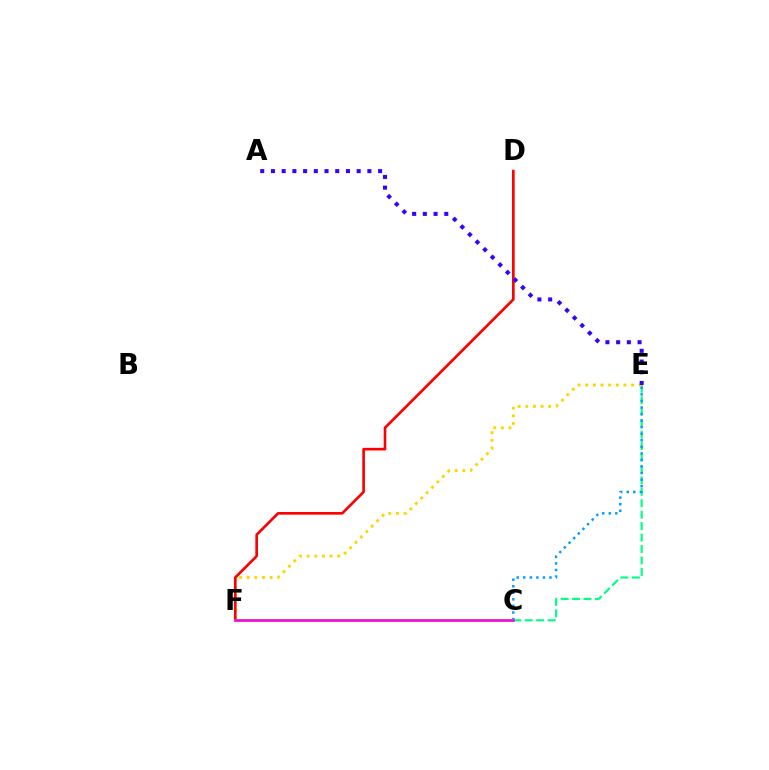{('C', 'E'): [{'color': '#00ff86', 'line_style': 'dashed', 'thickness': 1.55}, {'color': '#009eff', 'line_style': 'dotted', 'thickness': 1.78}], ('E', 'F'): [{'color': '#ffd500', 'line_style': 'dotted', 'thickness': 2.08}], ('D', 'F'): [{'color': '#ff0000', 'line_style': 'solid', 'thickness': 1.9}], ('C', 'F'): [{'color': '#4fff00', 'line_style': 'solid', 'thickness': 1.92}, {'color': '#ff00ed', 'line_style': 'solid', 'thickness': 1.82}], ('A', 'E'): [{'color': '#3700ff', 'line_style': 'dotted', 'thickness': 2.91}]}